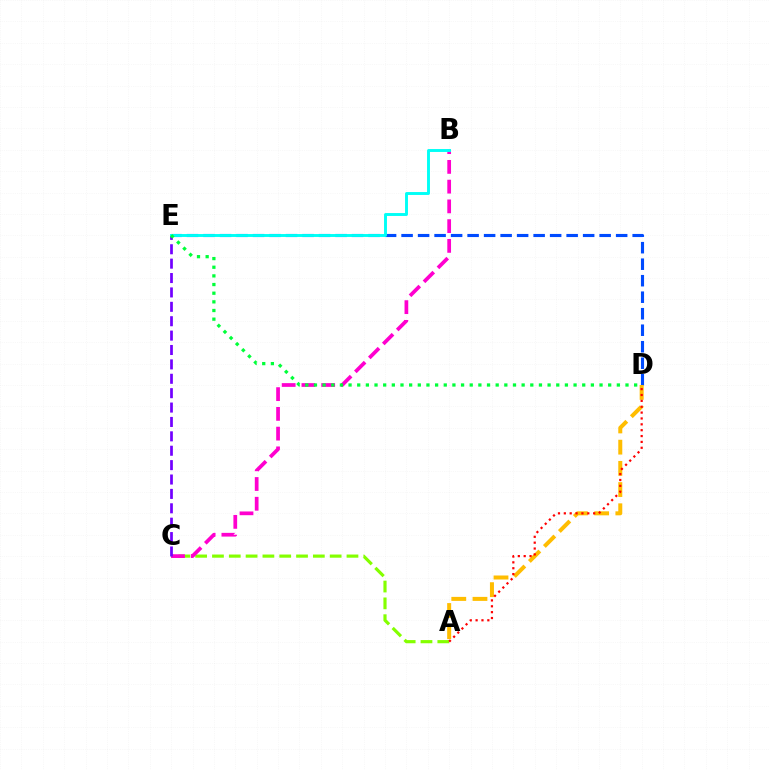{('D', 'E'): [{'color': '#004bff', 'line_style': 'dashed', 'thickness': 2.24}, {'color': '#00ff39', 'line_style': 'dotted', 'thickness': 2.35}], ('A', 'C'): [{'color': '#84ff00', 'line_style': 'dashed', 'thickness': 2.28}], ('B', 'C'): [{'color': '#ff00cf', 'line_style': 'dashed', 'thickness': 2.68}], ('A', 'D'): [{'color': '#ffbd00', 'line_style': 'dashed', 'thickness': 2.88}, {'color': '#ff0000', 'line_style': 'dotted', 'thickness': 1.59}], ('C', 'E'): [{'color': '#7200ff', 'line_style': 'dashed', 'thickness': 1.96}], ('B', 'E'): [{'color': '#00fff6', 'line_style': 'solid', 'thickness': 2.1}]}